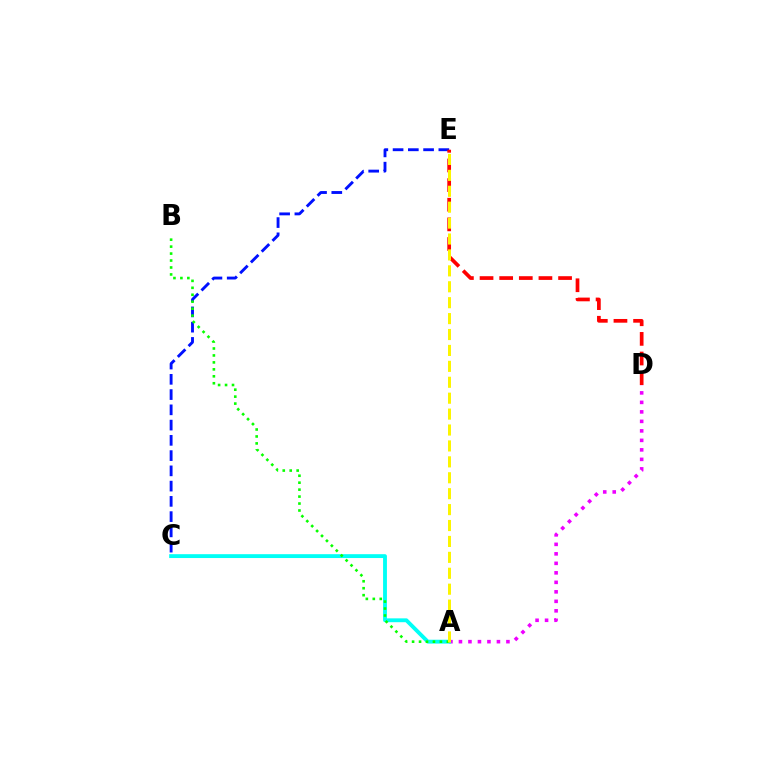{('C', 'E'): [{'color': '#0010ff', 'line_style': 'dashed', 'thickness': 2.07}], ('D', 'E'): [{'color': '#ff0000', 'line_style': 'dashed', 'thickness': 2.67}], ('A', 'D'): [{'color': '#ee00ff', 'line_style': 'dotted', 'thickness': 2.58}], ('A', 'C'): [{'color': '#00fff6', 'line_style': 'solid', 'thickness': 2.78}], ('A', 'B'): [{'color': '#08ff00', 'line_style': 'dotted', 'thickness': 1.89}], ('A', 'E'): [{'color': '#fcf500', 'line_style': 'dashed', 'thickness': 2.16}]}